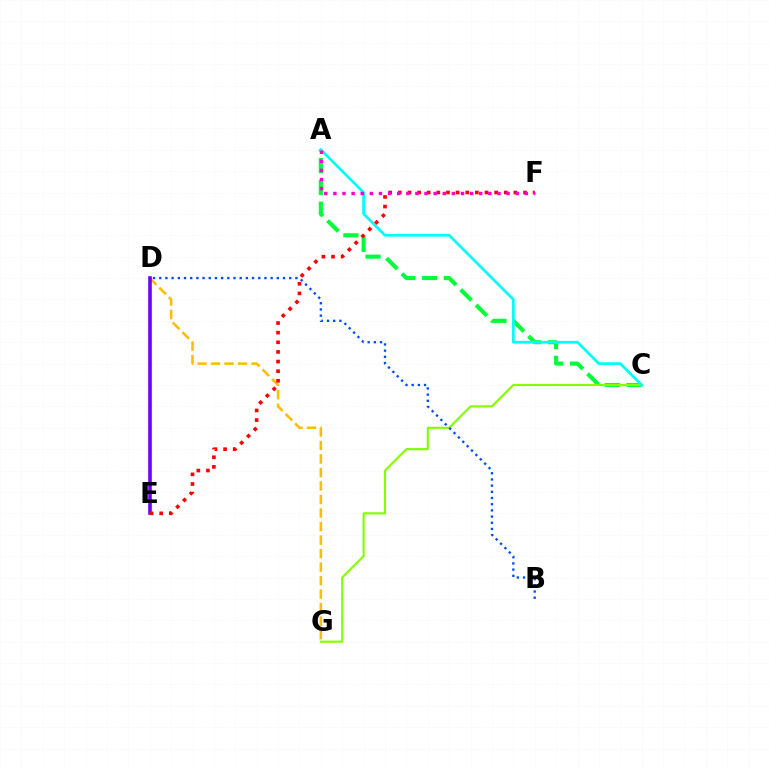{('A', 'C'): [{'color': '#00ff39', 'line_style': 'dashed', 'thickness': 2.96}, {'color': '#00fff6', 'line_style': 'solid', 'thickness': 1.95}], ('C', 'G'): [{'color': '#84ff00', 'line_style': 'solid', 'thickness': 1.55}], ('D', 'G'): [{'color': '#ffbd00', 'line_style': 'dashed', 'thickness': 1.84}], ('D', 'E'): [{'color': '#7200ff', 'line_style': 'solid', 'thickness': 2.61}], ('B', 'D'): [{'color': '#004bff', 'line_style': 'dotted', 'thickness': 1.68}], ('E', 'F'): [{'color': '#ff0000', 'line_style': 'dotted', 'thickness': 2.62}], ('A', 'F'): [{'color': '#ff00cf', 'line_style': 'dotted', 'thickness': 2.48}]}